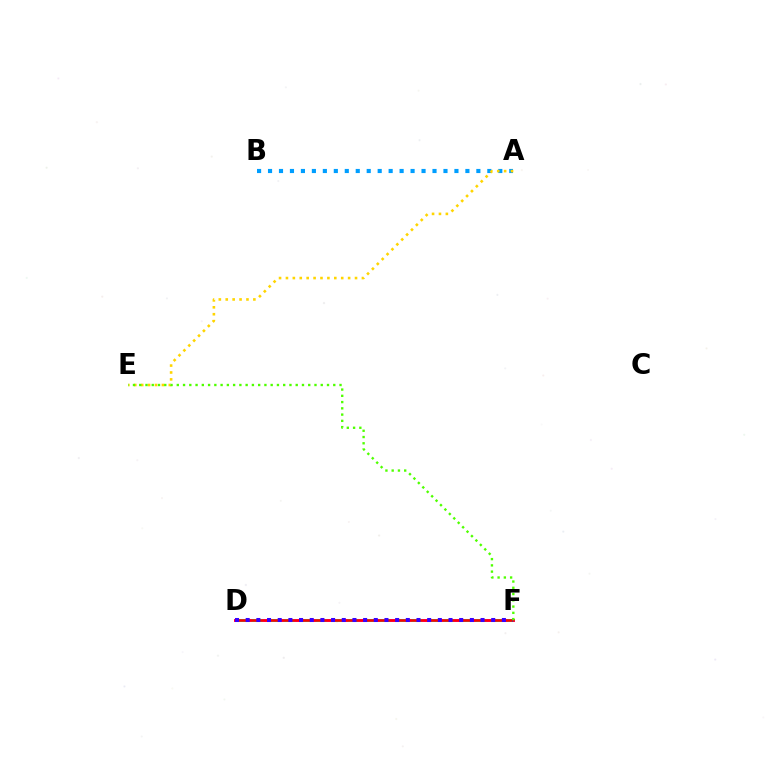{('D', 'F'): [{'color': '#ff00ed', 'line_style': 'solid', 'thickness': 2.15}, {'color': '#00ff86', 'line_style': 'dashed', 'thickness': 2.17}, {'color': '#ff0000', 'line_style': 'solid', 'thickness': 1.86}, {'color': '#3700ff', 'line_style': 'dotted', 'thickness': 2.9}], ('A', 'B'): [{'color': '#009eff', 'line_style': 'dotted', 'thickness': 2.98}], ('A', 'E'): [{'color': '#ffd500', 'line_style': 'dotted', 'thickness': 1.88}], ('E', 'F'): [{'color': '#4fff00', 'line_style': 'dotted', 'thickness': 1.7}]}